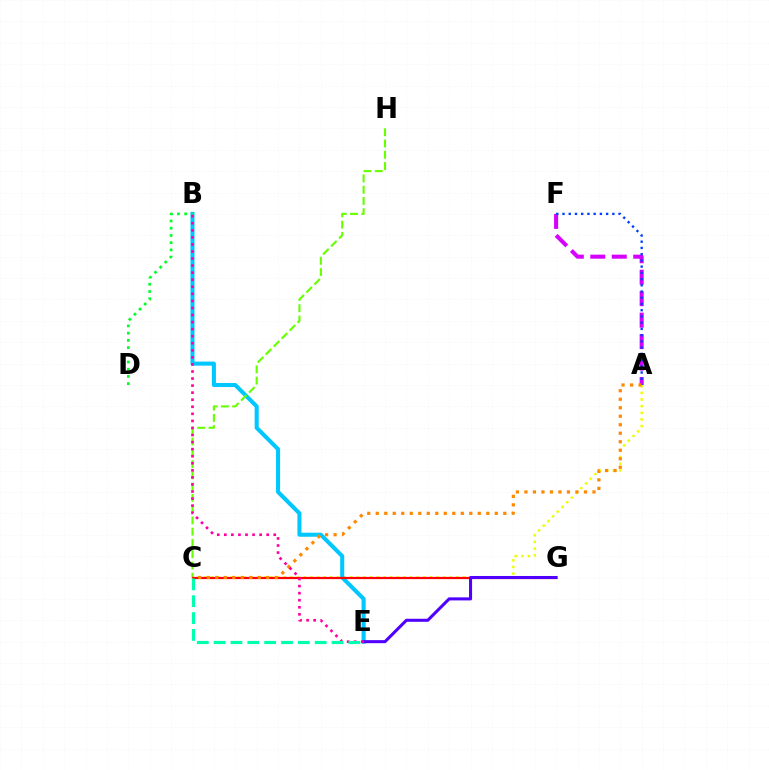{('A', 'F'): [{'color': '#d600ff', 'line_style': 'dashed', 'thickness': 2.92}, {'color': '#003fff', 'line_style': 'dotted', 'thickness': 1.69}], ('A', 'C'): [{'color': '#eeff00', 'line_style': 'dotted', 'thickness': 1.8}, {'color': '#ff8800', 'line_style': 'dotted', 'thickness': 2.31}], ('B', 'E'): [{'color': '#00c7ff', 'line_style': 'solid', 'thickness': 2.93}, {'color': '#ff00a0', 'line_style': 'dotted', 'thickness': 1.92}], ('C', 'H'): [{'color': '#66ff00', 'line_style': 'dashed', 'thickness': 1.53}], ('C', 'G'): [{'color': '#ff0000', 'line_style': 'solid', 'thickness': 1.6}], ('E', 'G'): [{'color': '#4f00ff', 'line_style': 'solid', 'thickness': 2.19}], ('B', 'D'): [{'color': '#00ff27', 'line_style': 'dotted', 'thickness': 1.96}], ('C', 'E'): [{'color': '#00ffaf', 'line_style': 'dashed', 'thickness': 2.29}]}